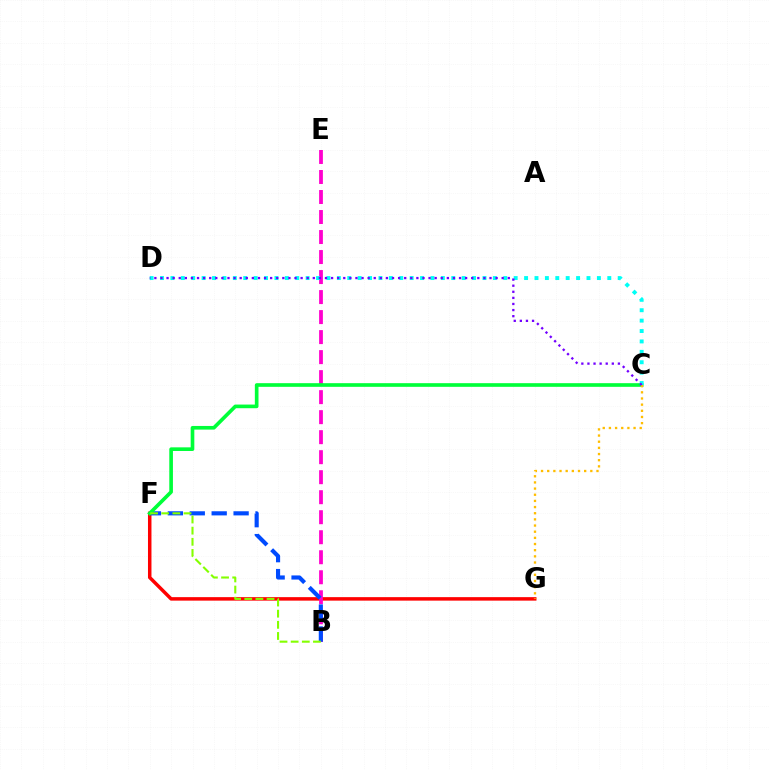{('F', 'G'): [{'color': '#ff0000', 'line_style': 'solid', 'thickness': 2.51}], ('B', 'E'): [{'color': '#ff00cf', 'line_style': 'dashed', 'thickness': 2.72}], ('B', 'F'): [{'color': '#004bff', 'line_style': 'dashed', 'thickness': 2.98}, {'color': '#84ff00', 'line_style': 'dashed', 'thickness': 1.51}], ('C', 'F'): [{'color': '#00ff39', 'line_style': 'solid', 'thickness': 2.63}], ('C', 'G'): [{'color': '#ffbd00', 'line_style': 'dotted', 'thickness': 1.67}], ('C', 'D'): [{'color': '#00fff6', 'line_style': 'dotted', 'thickness': 2.83}, {'color': '#7200ff', 'line_style': 'dotted', 'thickness': 1.66}]}